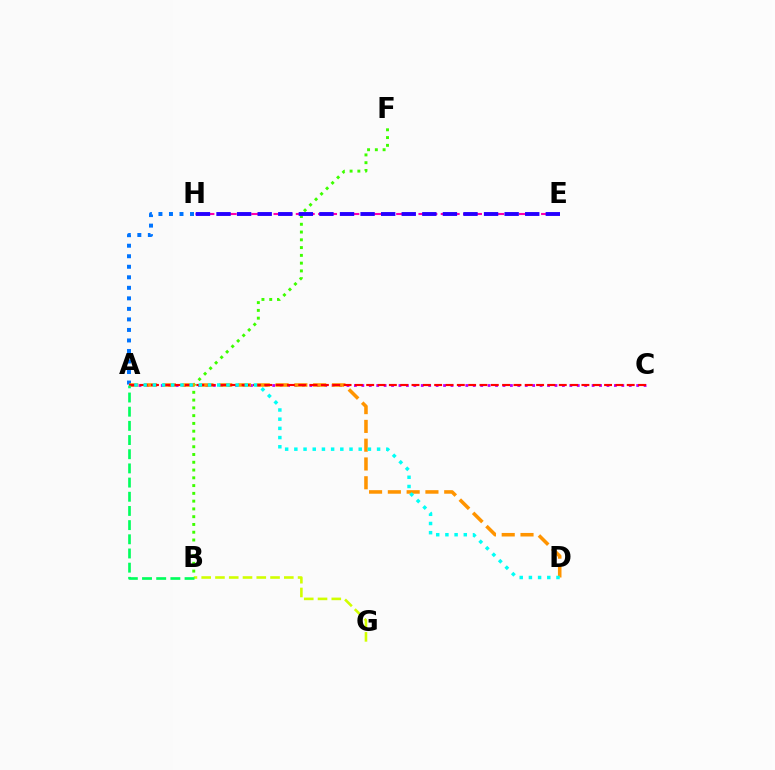{('B', 'G'): [{'color': '#d1ff00', 'line_style': 'dashed', 'thickness': 1.87}], ('B', 'F'): [{'color': '#3dff00', 'line_style': 'dotted', 'thickness': 2.11}], ('A', 'H'): [{'color': '#0074ff', 'line_style': 'dotted', 'thickness': 2.86}], ('A', 'C'): [{'color': '#b900ff', 'line_style': 'dotted', 'thickness': 2.02}, {'color': '#ff0000', 'line_style': 'dashed', 'thickness': 1.54}], ('A', 'D'): [{'color': '#ff9400', 'line_style': 'dashed', 'thickness': 2.55}, {'color': '#00fff6', 'line_style': 'dotted', 'thickness': 2.5}], ('E', 'H'): [{'color': '#ff00ac', 'line_style': 'dashed', 'thickness': 1.51}, {'color': '#2500ff', 'line_style': 'dashed', 'thickness': 2.8}], ('A', 'B'): [{'color': '#00ff5c', 'line_style': 'dashed', 'thickness': 1.93}]}